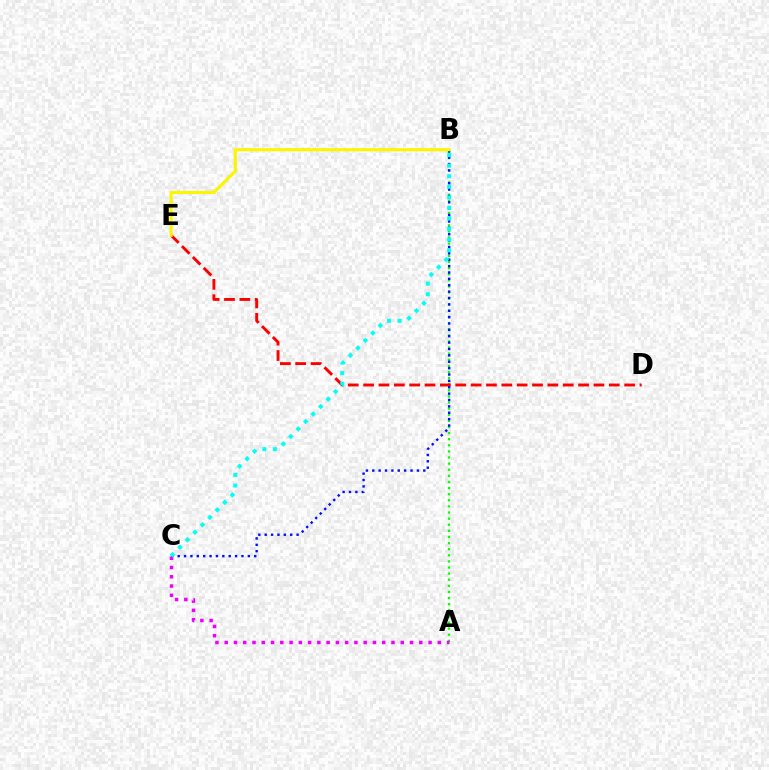{('A', 'B'): [{'color': '#08ff00', 'line_style': 'dotted', 'thickness': 1.66}], ('D', 'E'): [{'color': '#ff0000', 'line_style': 'dashed', 'thickness': 2.09}], ('B', 'C'): [{'color': '#0010ff', 'line_style': 'dotted', 'thickness': 1.73}, {'color': '#00fff6', 'line_style': 'dotted', 'thickness': 2.87}], ('A', 'C'): [{'color': '#ee00ff', 'line_style': 'dotted', 'thickness': 2.52}], ('B', 'E'): [{'color': '#fcf500', 'line_style': 'solid', 'thickness': 2.25}]}